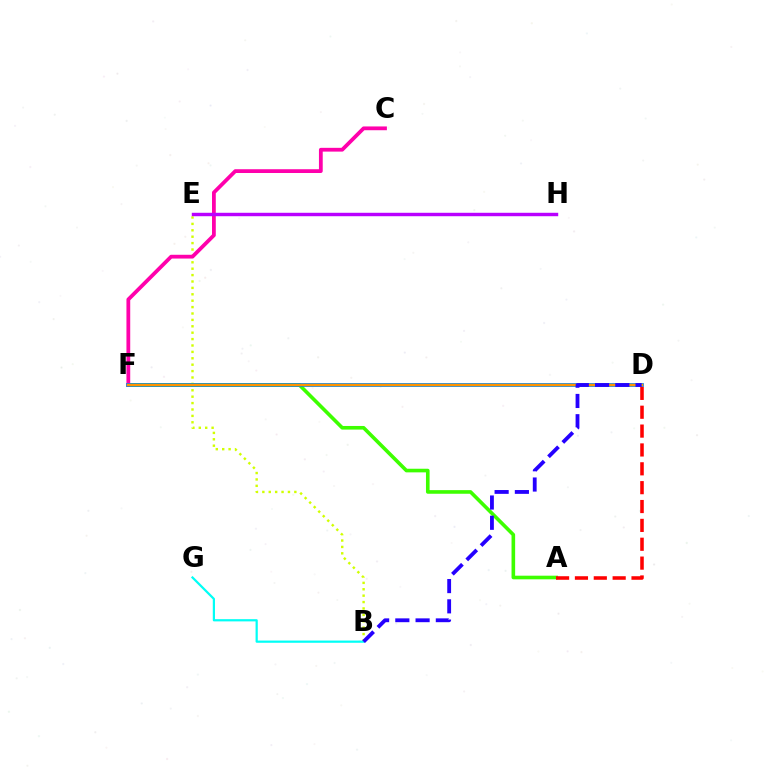{('B', 'E'): [{'color': '#d1ff00', 'line_style': 'dotted', 'thickness': 1.74}], ('A', 'F'): [{'color': '#3dff00', 'line_style': 'solid', 'thickness': 2.6}], ('C', 'F'): [{'color': '#ff00ac', 'line_style': 'solid', 'thickness': 2.72}], ('D', 'F'): [{'color': '#0074ff', 'line_style': 'solid', 'thickness': 2.65}, {'color': '#00ff5c', 'line_style': 'solid', 'thickness': 1.59}, {'color': '#ff9400', 'line_style': 'solid', 'thickness': 1.72}], ('E', 'H'): [{'color': '#b900ff', 'line_style': 'solid', 'thickness': 2.47}], ('B', 'G'): [{'color': '#00fff6', 'line_style': 'solid', 'thickness': 1.6}], ('A', 'D'): [{'color': '#ff0000', 'line_style': 'dashed', 'thickness': 2.56}], ('B', 'D'): [{'color': '#2500ff', 'line_style': 'dashed', 'thickness': 2.75}]}